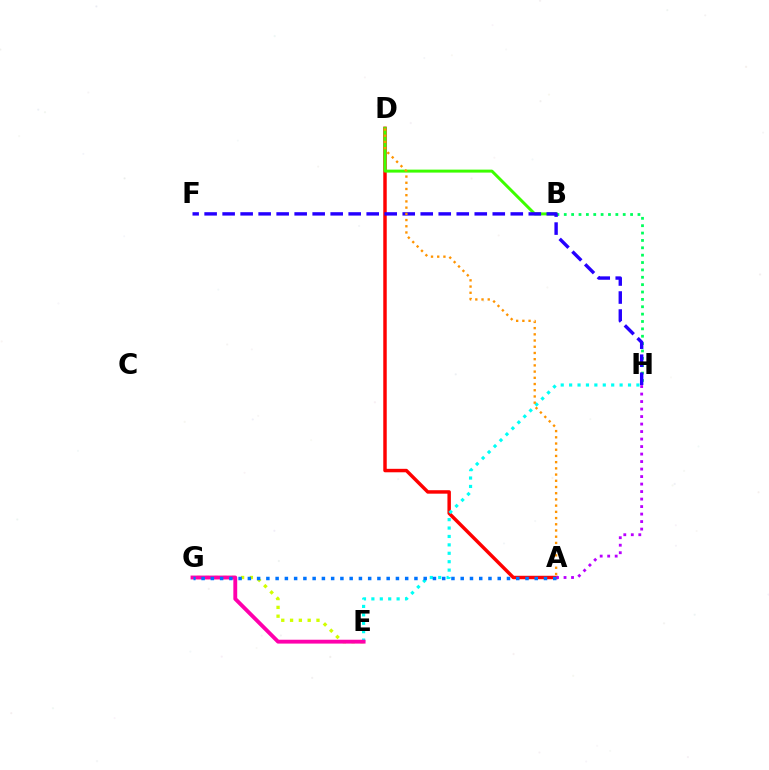{('B', 'H'): [{'color': '#00ff5c', 'line_style': 'dotted', 'thickness': 2.0}], ('A', 'D'): [{'color': '#ff0000', 'line_style': 'solid', 'thickness': 2.49}, {'color': '#ff9400', 'line_style': 'dotted', 'thickness': 1.69}], ('B', 'D'): [{'color': '#3dff00', 'line_style': 'solid', 'thickness': 2.14}], ('E', 'G'): [{'color': '#d1ff00', 'line_style': 'dotted', 'thickness': 2.39}, {'color': '#ff00ac', 'line_style': 'solid', 'thickness': 2.78}], ('F', 'H'): [{'color': '#2500ff', 'line_style': 'dashed', 'thickness': 2.45}], ('A', 'H'): [{'color': '#b900ff', 'line_style': 'dotted', 'thickness': 2.04}], ('E', 'H'): [{'color': '#00fff6', 'line_style': 'dotted', 'thickness': 2.29}], ('A', 'G'): [{'color': '#0074ff', 'line_style': 'dotted', 'thickness': 2.51}]}